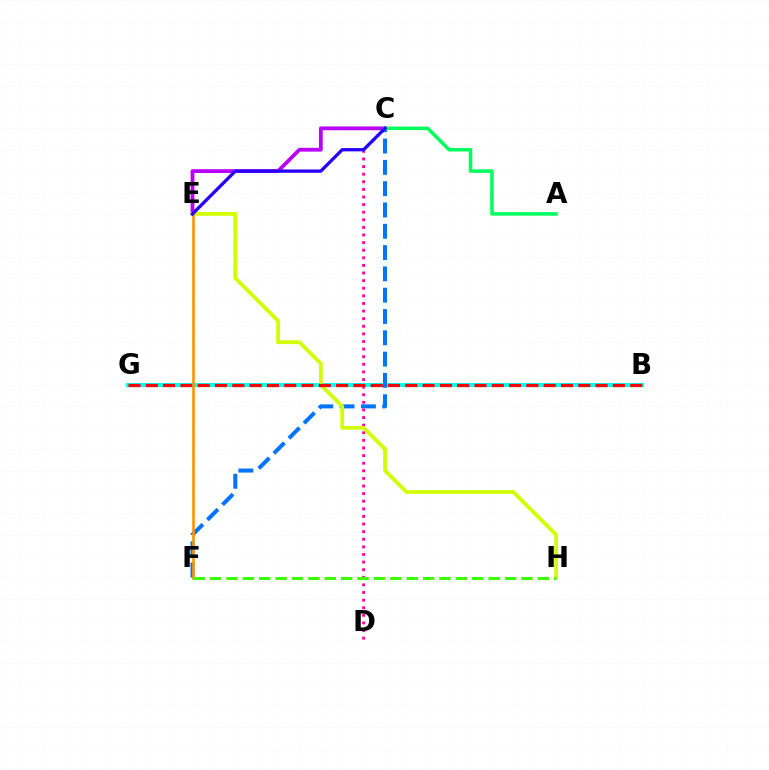{('C', 'E'): [{'color': '#b900ff', 'line_style': 'solid', 'thickness': 2.73}, {'color': '#2500ff', 'line_style': 'solid', 'thickness': 2.38}], ('C', 'D'): [{'color': '#ff00ac', 'line_style': 'dotted', 'thickness': 2.07}], ('B', 'G'): [{'color': '#00fff6', 'line_style': 'solid', 'thickness': 2.94}, {'color': '#ff0000', 'line_style': 'dashed', 'thickness': 2.35}], ('C', 'F'): [{'color': '#0074ff', 'line_style': 'dashed', 'thickness': 2.89}], ('A', 'C'): [{'color': '#00ff5c', 'line_style': 'solid', 'thickness': 2.54}], ('E', 'H'): [{'color': '#d1ff00', 'line_style': 'solid', 'thickness': 2.73}], ('E', 'F'): [{'color': '#ff9400', 'line_style': 'solid', 'thickness': 1.87}], ('F', 'H'): [{'color': '#3dff00', 'line_style': 'dashed', 'thickness': 2.23}]}